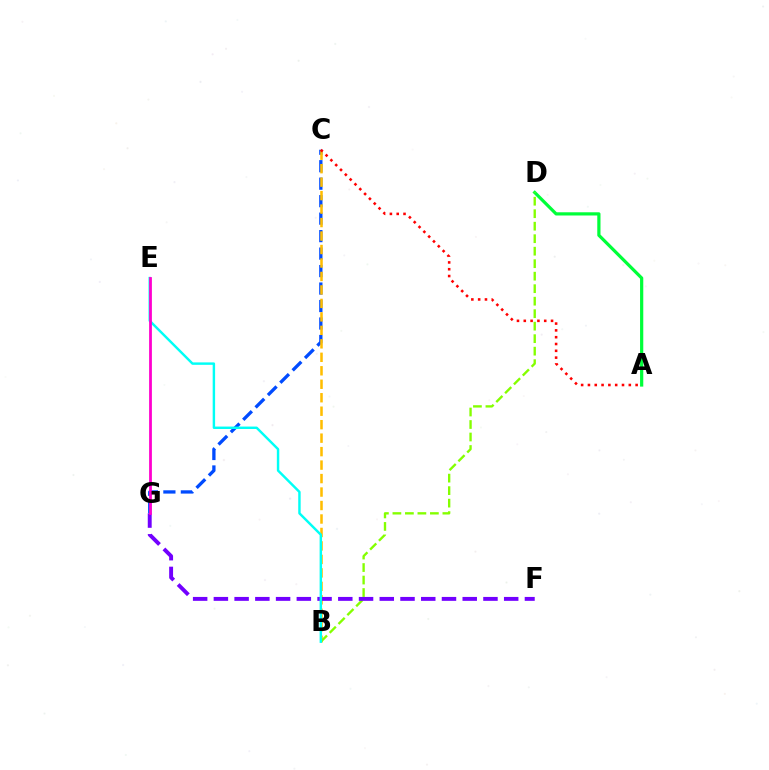{('A', 'D'): [{'color': '#00ff39', 'line_style': 'solid', 'thickness': 2.31}], ('C', 'G'): [{'color': '#004bff', 'line_style': 'dashed', 'thickness': 2.37}], ('B', 'C'): [{'color': '#ffbd00', 'line_style': 'dashed', 'thickness': 1.83}], ('B', 'D'): [{'color': '#84ff00', 'line_style': 'dashed', 'thickness': 1.7}], ('F', 'G'): [{'color': '#7200ff', 'line_style': 'dashed', 'thickness': 2.82}], ('B', 'E'): [{'color': '#00fff6', 'line_style': 'solid', 'thickness': 1.75}], ('E', 'G'): [{'color': '#ff00cf', 'line_style': 'solid', 'thickness': 2.0}], ('A', 'C'): [{'color': '#ff0000', 'line_style': 'dotted', 'thickness': 1.85}]}